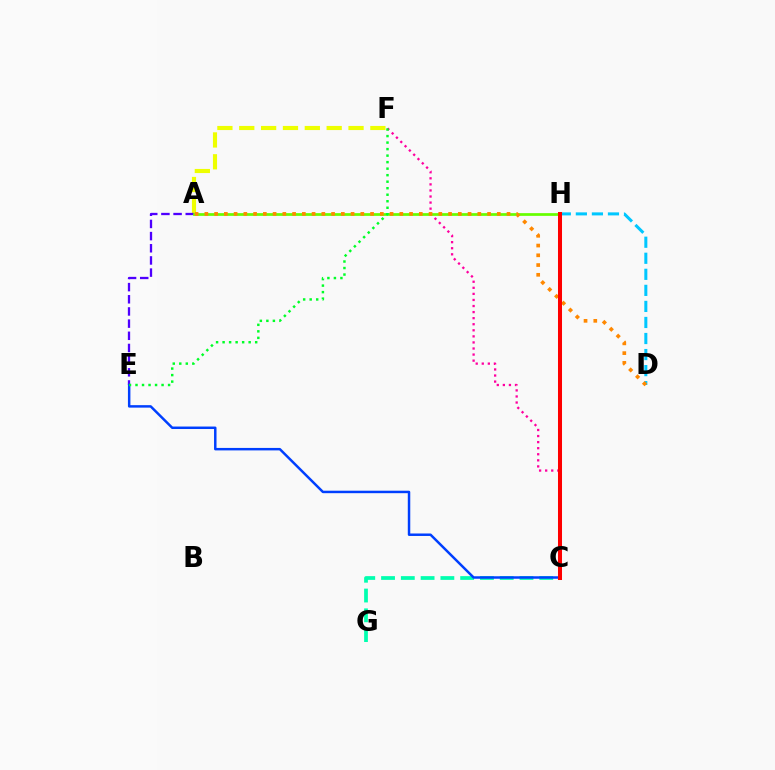{('C', 'F'): [{'color': '#ff00a0', 'line_style': 'dotted', 'thickness': 1.65}], ('A', 'F'): [{'color': '#eeff00', 'line_style': 'dashed', 'thickness': 2.97}], ('C', 'H'): [{'color': '#d600ff', 'line_style': 'solid', 'thickness': 1.85}, {'color': '#ff0000', 'line_style': 'solid', 'thickness': 2.9}], ('A', 'E'): [{'color': '#4f00ff', 'line_style': 'dashed', 'thickness': 1.65}], ('A', 'H'): [{'color': '#66ff00', 'line_style': 'solid', 'thickness': 1.97}], ('C', 'G'): [{'color': '#00ffaf', 'line_style': 'dashed', 'thickness': 2.69}], ('C', 'E'): [{'color': '#003fff', 'line_style': 'solid', 'thickness': 1.78}], ('E', 'F'): [{'color': '#00ff27', 'line_style': 'dotted', 'thickness': 1.77}], ('D', 'H'): [{'color': '#00c7ff', 'line_style': 'dashed', 'thickness': 2.18}], ('A', 'D'): [{'color': '#ff8800', 'line_style': 'dotted', 'thickness': 2.65}]}